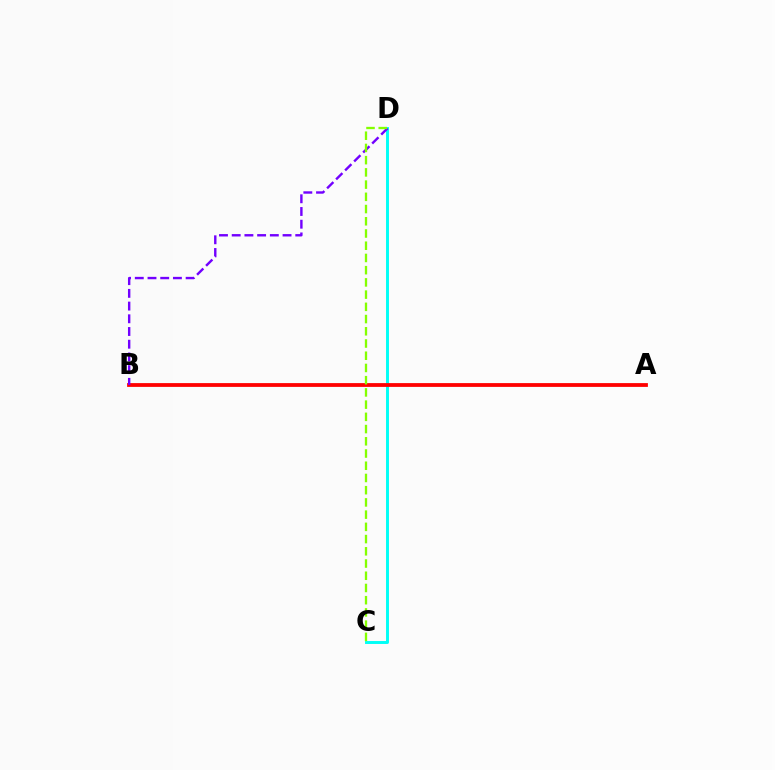{('C', 'D'): [{'color': '#00fff6', 'line_style': 'solid', 'thickness': 2.11}, {'color': '#84ff00', 'line_style': 'dashed', 'thickness': 1.66}], ('A', 'B'): [{'color': '#ff0000', 'line_style': 'solid', 'thickness': 2.73}], ('B', 'D'): [{'color': '#7200ff', 'line_style': 'dashed', 'thickness': 1.73}]}